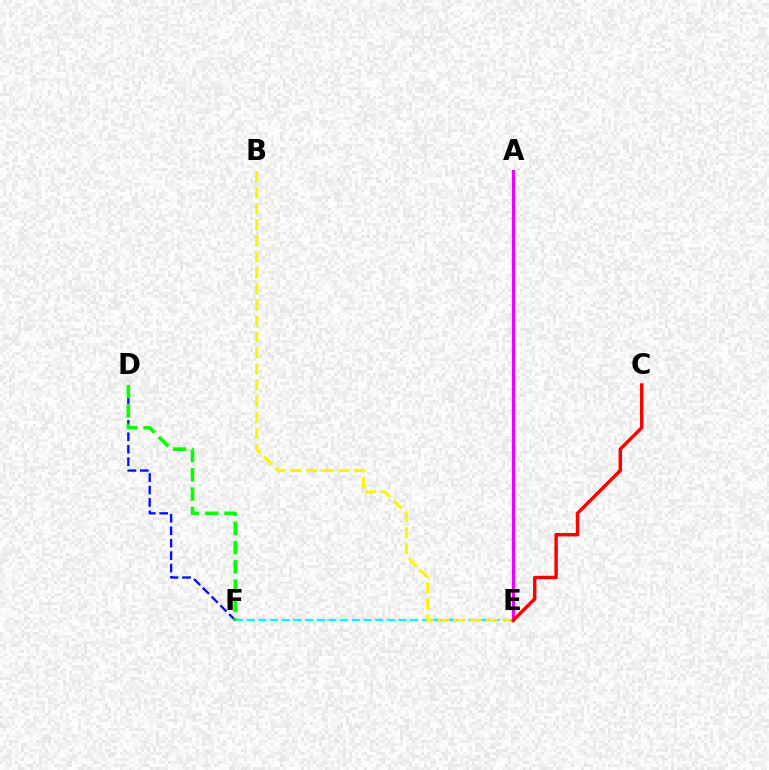{('D', 'F'): [{'color': '#0010ff', 'line_style': 'dashed', 'thickness': 1.69}, {'color': '#08ff00', 'line_style': 'dashed', 'thickness': 2.62}], ('A', 'E'): [{'color': '#ee00ff', 'line_style': 'solid', 'thickness': 2.34}], ('E', 'F'): [{'color': '#00fff6', 'line_style': 'dashed', 'thickness': 1.59}], ('B', 'E'): [{'color': '#fcf500', 'line_style': 'dashed', 'thickness': 2.18}], ('C', 'E'): [{'color': '#ff0000', 'line_style': 'solid', 'thickness': 2.48}]}